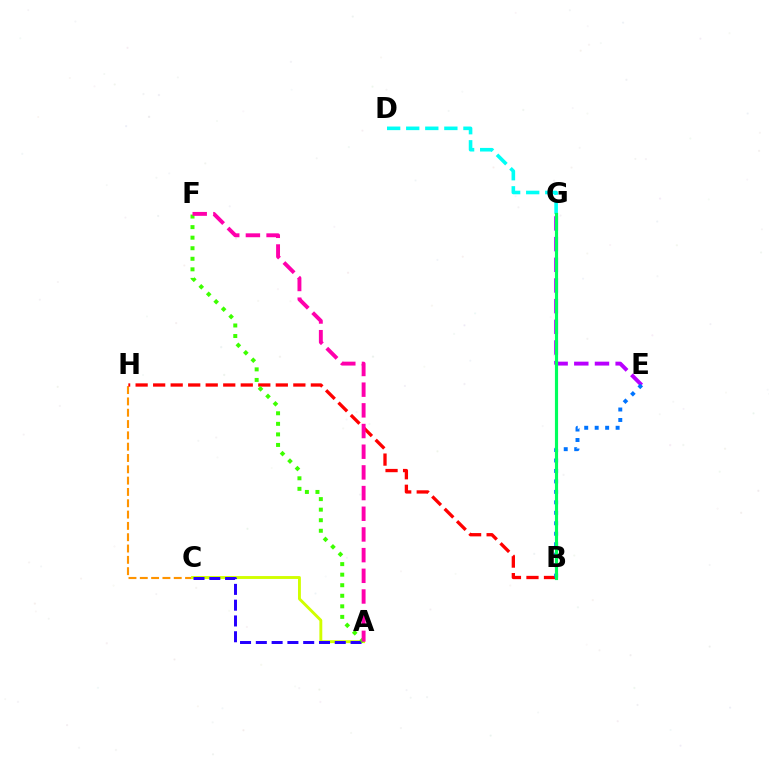{('E', 'G'): [{'color': '#b900ff', 'line_style': 'dashed', 'thickness': 2.81}], ('C', 'H'): [{'color': '#ff9400', 'line_style': 'dashed', 'thickness': 1.54}], ('A', 'C'): [{'color': '#d1ff00', 'line_style': 'solid', 'thickness': 2.08}, {'color': '#2500ff', 'line_style': 'dashed', 'thickness': 2.15}], ('B', 'H'): [{'color': '#ff0000', 'line_style': 'dashed', 'thickness': 2.38}], ('A', 'F'): [{'color': '#3dff00', 'line_style': 'dotted', 'thickness': 2.87}, {'color': '#ff00ac', 'line_style': 'dashed', 'thickness': 2.81}], ('B', 'E'): [{'color': '#0074ff', 'line_style': 'dotted', 'thickness': 2.84}], ('D', 'G'): [{'color': '#00fff6', 'line_style': 'dashed', 'thickness': 2.59}], ('B', 'G'): [{'color': '#00ff5c', 'line_style': 'solid', 'thickness': 2.27}]}